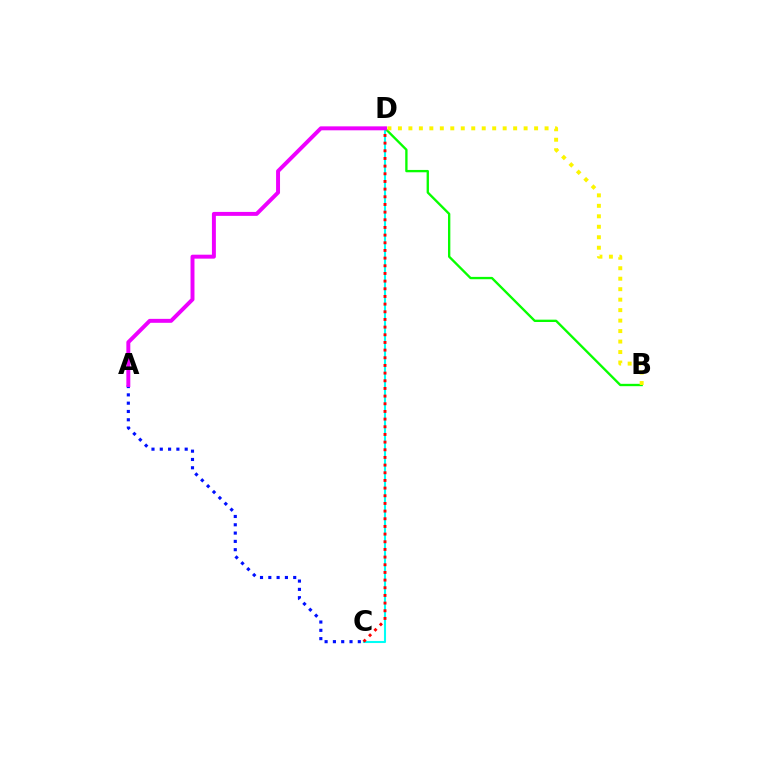{('C', 'D'): [{'color': '#00fff6', 'line_style': 'solid', 'thickness': 1.5}, {'color': '#ff0000', 'line_style': 'dotted', 'thickness': 2.08}], ('A', 'C'): [{'color': '#0010ff', 'line_style': 'dotted', 'thickness': 2.26}], ('B', 'D'): [{'color': '#08ff00', 'line_style': 'solid', 'thickness': 1.69}, {'color': '#fcf500', 'line_style': 'dotted', 'thickness': 2.85}], ('A', 'D'): [{'color': '#ee00ff', 'line_style': 'solid', 'thickness': 2.84}]}